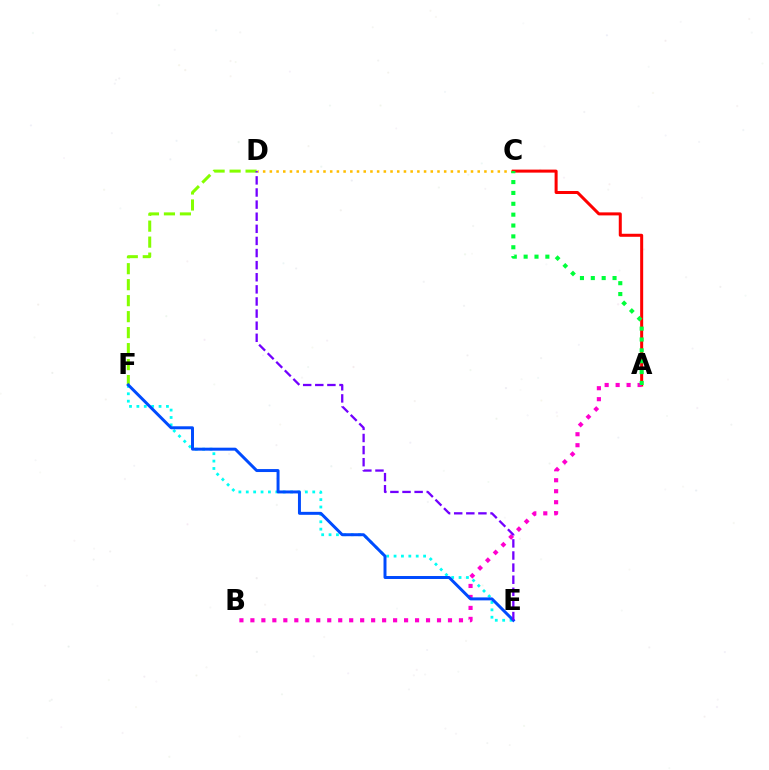{('C', 'D'): [{'color': '#ffbd00', 'line_style': 'dotted', 'thickness': 1.82}], ('A', 'C'): [{'color': '#ff0000', 'line_style': 'solid', 'thickness': 2.17}, {'color': '#00ff39', 'line_style': 'dotted', 'thickness': 2.95}], ('E', 'F'): [{'color': '#00fff6', 'line_style': 'dotted', 'thickness': 2.01}, {'color': '#004bff', 'line_style': 'solid', 'thickness': 2.14}], ('D', 'F'): [{'color': '#84ff00', 'line_style': 'dashed', 'thickness': 2.17}], ('A', 'B'): [{'color': '#ff00cf', 'line_style': 'dotted', 'thickness': 2.98}], ('D', 'E'): [{'color': '#7200ff', 'line_style': 'dashed', 'thickness': 1.65}]}